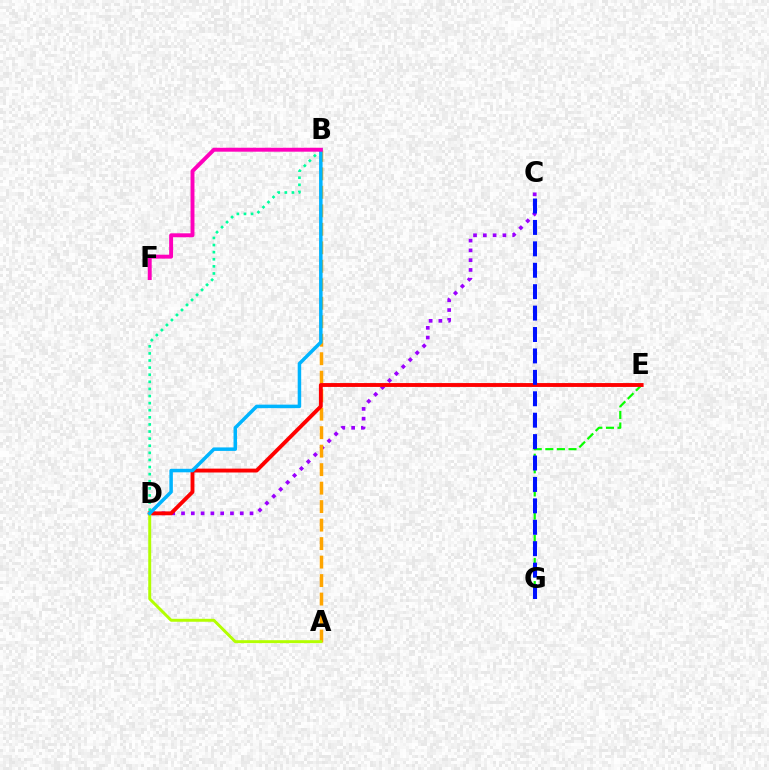{('E', 'G'): [{'color': '#08ff00', 'line_style': 'dashed', 'thickness': 1.57}], ('B', 'D'): [{'color': '#00ff9d', 'line_style': 'dotted', 'thickness': 1.93}, {'color': '#00b5ff', 'line_style': 'solid', 'thickness': 2.52}], ('C', 'D'): [{'color': '#9b00ff', 'line_style': 'dotted', 'thickness': 2.66}], ('A', 'B'): [{'color': '#ffa500', 'line_style': 'dashed', 'thickness': 2.51}], ('D', 'E'): [{'color': '#ff0000', 'line_style': 'solid', 'thickness': 2.78}], ('C', 'G'): [{'color': '#0010ff', 'line_style': 'dashed', 'thickness': 2.91}], ('A', 'D'): [{'color': '#b3ff00', 'line_style': 'solid', 'thickness': 2.12}], ('B', 'F'): [{'color': '#ff00bd', 'line_style': 'solid', 'thickness': 2.83}]}